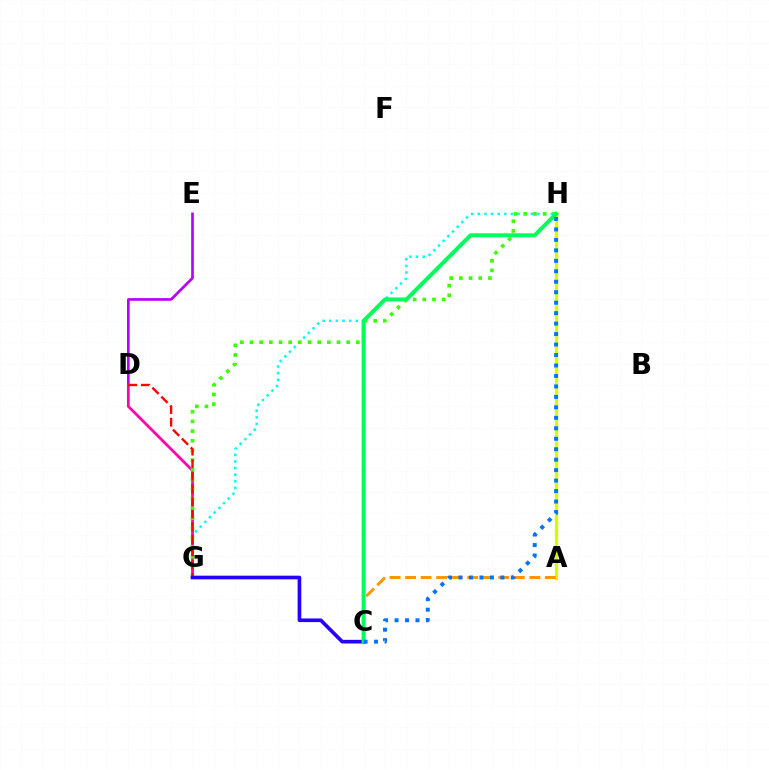{('D', 'E'): [{'color': '#b900ff', 'line_style': 'solid', 'thickness': 1.94}], ('A', 'H'): [{'color': '#d1ff00', 'line_style': 'solid', 'thickness': 2.37}], ('G', 'H'): [{'color': '#00fff6', 'line_style': 'dotted', 'thickness': 1.8}, {'color': '#3dff00', 'line_style': 'dotted', 'thickness': 2.63}], ('D', 'G'): [{'color': '#ff00ac', 'line_style': 'solid', 'thickness': 1.96}, {'color': '#ff0000', 'line_style': 'dashed', 'thickness': 1.71}], ('A', 'C'): [{'color': '#ff9400', 'line_style': 'dashed', 'thickness': 2.11}], ('C', 'G'): [{'color': '#2500ff', 'line_style': 'solid', 'thickness': 2.63}], ('C', 'H'): [{'color': '#00ff5c', 'line_style': 'solid', 'thickness': 2.86}, {'color': '#0074ff', 'line_style': 'dotted', 'thickness': 2.84}]}